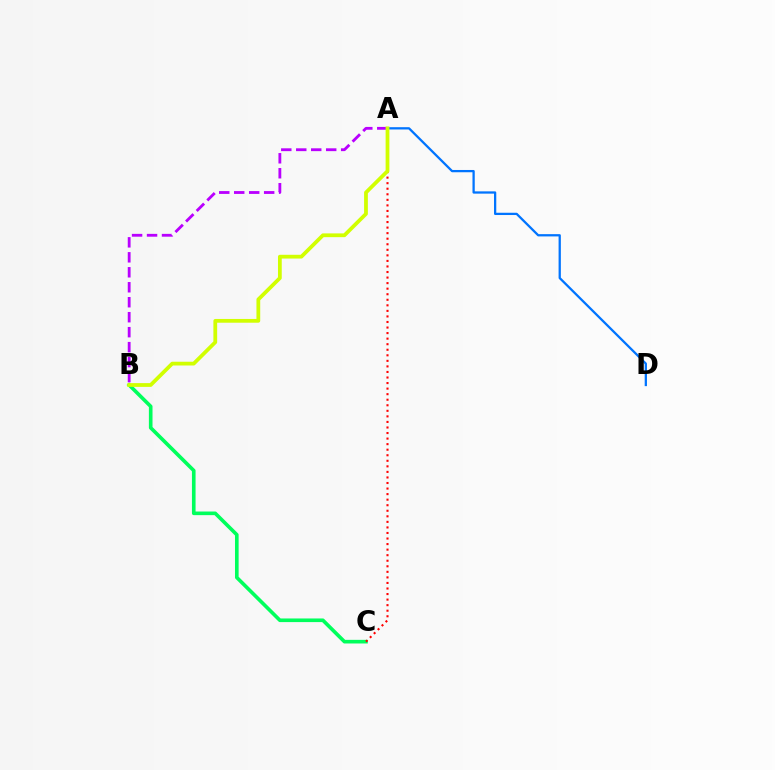{('A', 'D'): [{'color': '#0074ff', 'line_style': 'solid', 'thickness': 1.64}], ('B', 'C'): [{'color': '#00ff5c', 'line_style': 'solid', 'thickness': 2.61}], ('A', 'C'): [{'color': '#ff0000', 'line_style': 'dotted', 'thickness': 1.51}], ('A', 'B'): [{'color': '#b900ff', 'line_style': 'dashed', 'thickness': 2.03}, {'color': '#d1ff00', 'line_style': 'solid', 'thickness': 2.71}]}